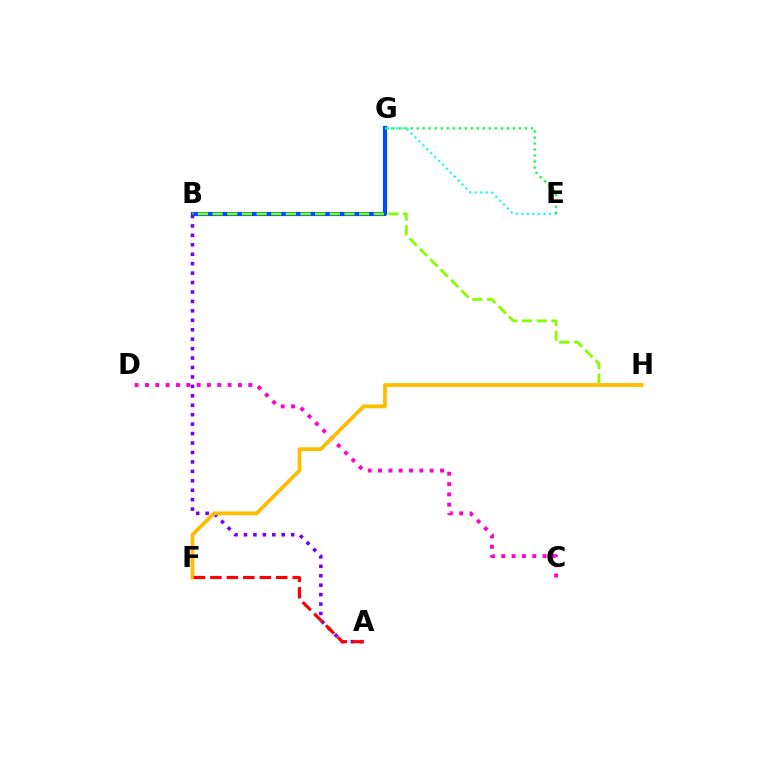{('B', 'G'): [{'color': '#004bff', 'line_style': 'solid', 'thickness': 2.98}], ('B', 'H'): [{'color': '#84ff00', 'line_style': 'dashed', 'thickness': 1.99}], ('A', 'B'): [{'color': '#7200ff', 'line_style': 'dotted', 'thickness': 2.56}], ('C', 'D'): [{'color': '#ff00cf', 'line_style': 'dotted', 'thickness': 2.81}], ('F', 'H'): [{'color': '#ffbd00', 'line_style': 'solid', 'thickness': 2.72}], ('E', 'G'): [{'color': '#00fff6', 'line_style': 'dotted', 'thickness': 1.5}, {'color': '#00ff39', 'line_style': 'dotted', 'thickness': 1.63}], ('A', 'F'): [{'color': '#ff0000', 'line_style': 'dashed', 'thickness': 2.24}]}